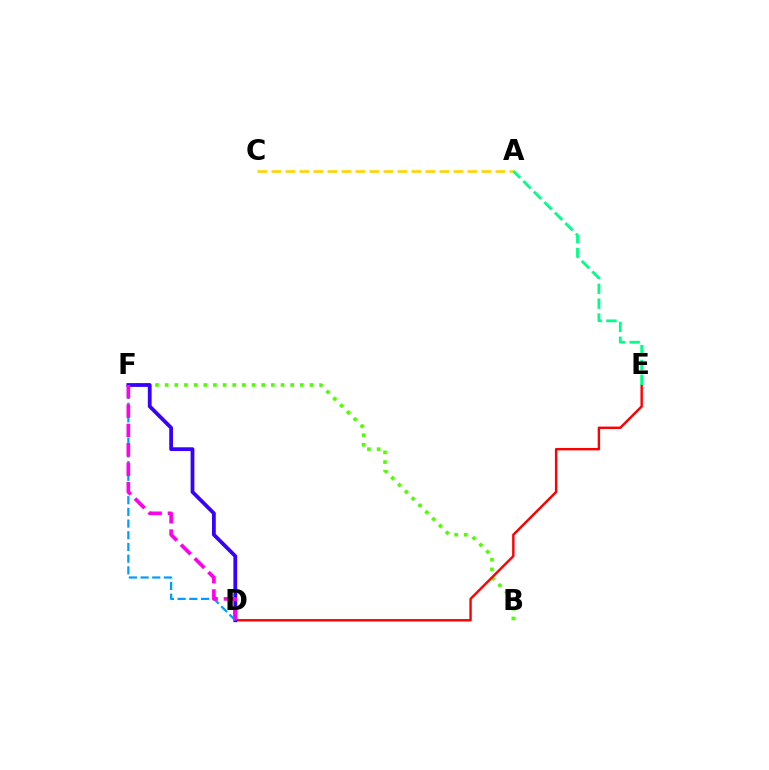{('B', 'F'): [{'color': '#4fff00', 'line_style': 'dotted', 'thickness': 2.62}], ('D', 'E'): [{'color': '#ff0000', 'line_style': 'solid', 'thickness': 1.74}], ('A', 'C'): [{'color': '#ffd500', 'line_style': 'dashed', 'thickness': 1.9}], ('D', 'F'): [{'color': '#3700ff', 'line_style': 'solid', 'thickness': 2.72}, {'color': '#009eff', 'line_style': 'dashed', 'thickness': 1.59}, {'color': '#ff00ed', 'line_style': 'dashed', 'thickness': 2.64}], ('A', 'E'): [{'color': '#00ff86', 'line_style': 'dashed', 'thickness': 2.02}]}